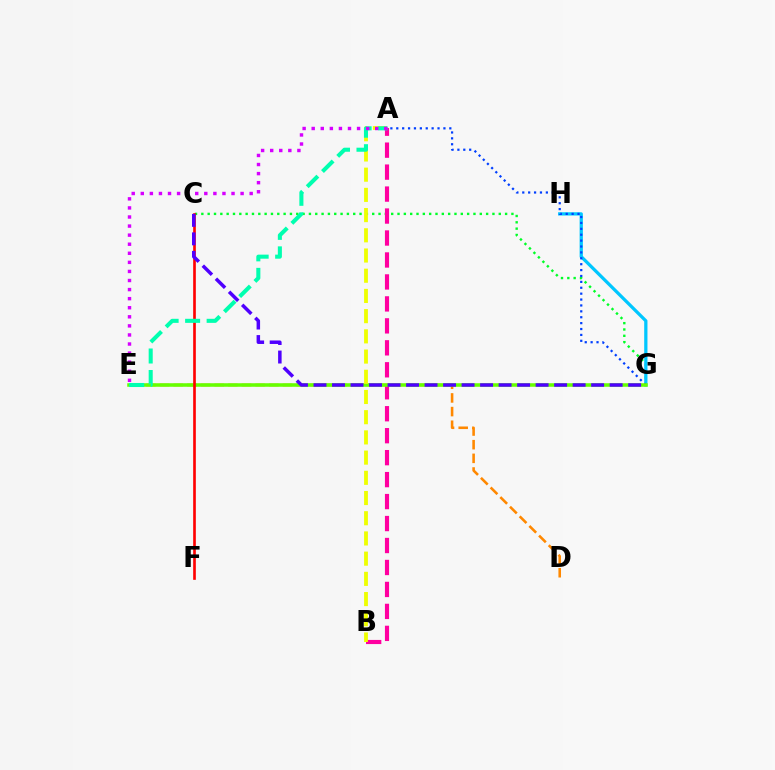{('C', 'G'): [{'color': '#00ff27', 'line_style': 'dotted', 'thickness': 1.72}, {'color': '#4f00ff', 'line_style': 'dashed', 'thickness': 2.51}], ('G', 'H'): [{'color': '#00c7ff', 'line_style': 'solid', 'thickness': 2.34}], ('A', 'B'): [{'color': '#ff00a0', 'line_style': 'dashed', 'thickness': 2.98}, {'color': '#eeff00', 'line_style': 'dashed', 'thickness': 2.75}], ('A', 'G'): [{'color': '#003fff', 'line_style': 'dotted', 'thickness': 1.6}], ('D', 'E'): [{'color': '#ff8800', 'line_style': 'dashed', 'thickness': 1.86}], ('E', 'G'): [{'color': '#66ff00', 'line_style': 'solid', 'thickness': 2.55}], ('C', 'F'): [{'color': '#ff0000', 'line_style': 'solid', 'thickness': 1.91}], ('A', 'E'): [{'color': '#00ffaf', 'line_style': 'dashed', 'thickness': 2.92}, {'color': '#d600ff', 'line_style': 'dotted', 'thickness': 2.47}]}